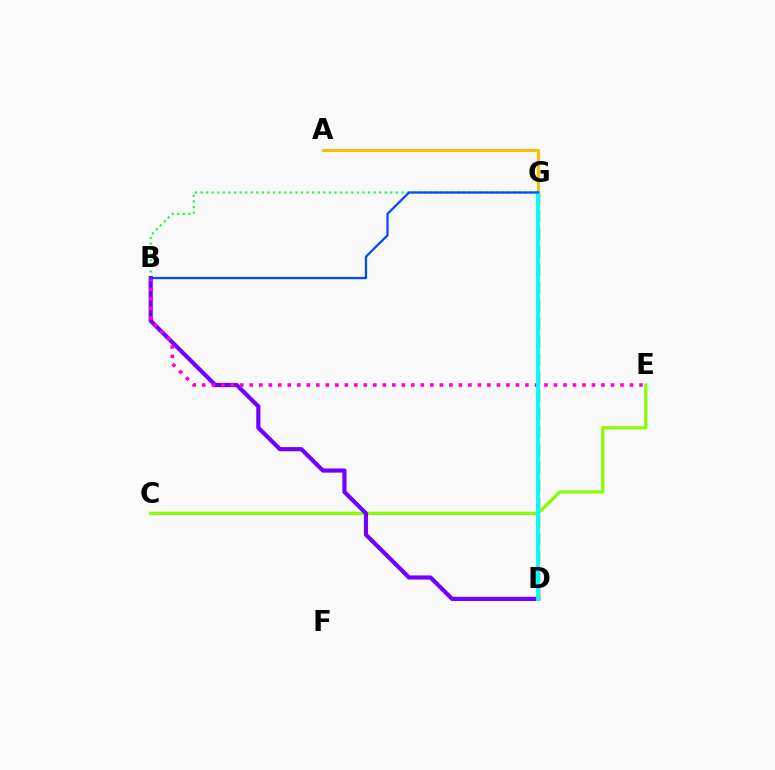{('A', 'G'): [{'color': '#ffbd00', 'line_style': 'solid', 'thickness': 2.15}], ('D', 'G'): [{'color': '#ff0000', 'line_style': 'dashed', 'thickness': 2.44}, {'color': '#00fff6', 'line_style': 'solid', 'thickness': 2.82}], ('C', 'E'): [{'color': '#84ff00', 'line_style': 'solid', 'thickness': 2.3}], ('B', 'G'): [{'color': '#00ff39', 'line_style': 'dotted', 'thickness': 1.52}, {'color': '#004bff', 'line_style': 'solid', 'thickness': 1.62}], ('B', 'D'): [{'color': '#7200ff', 'line_style': 'solid', 'thickness': 2.99}], ('B', 'E'): [{'color': '#ff00cf', 'line_style': 'dotted', 'thickness': 2.58}]}